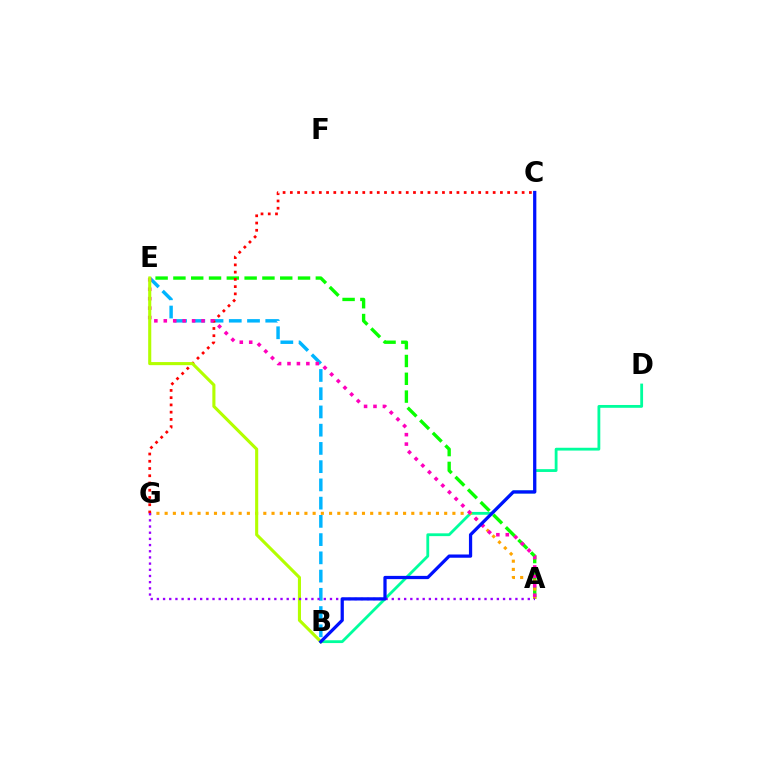{('B', 'D'): [{'color': '#00ff9d', 'line_style': 'solid', 'thickness': 2.02}], ('A', 'E'): [{'color': '#08ff00', 'line_style': 'dashed', 'thickness': 2.42}, {'color': '#ff00bd', 'line_style': 'dotted', 'thickness': 2.56}], ('A', 'G'): [{'color': '#ffa500', 'line_style': 'dotted', 'thickness': 2.23}, {'color': '#9b00ff', 'line_style': 'dotted', 'thickness': 1.68}], ('B', 'E'): [{'color': '#00b5ff', 'line_style': 'dashed', 'thickness': 2.48}, {'color': '#b3ff00', 'line_style': 'solid', 'thickness': 2.23}], ('C', 'G'): [{'color': '#ff0000', 'line_style': 'dotted', 'thickness': 1.97}], ('B', 'C'): [{'color': '#0010ff', 'line_style': 'solid', 'thickness': 2.34}]}